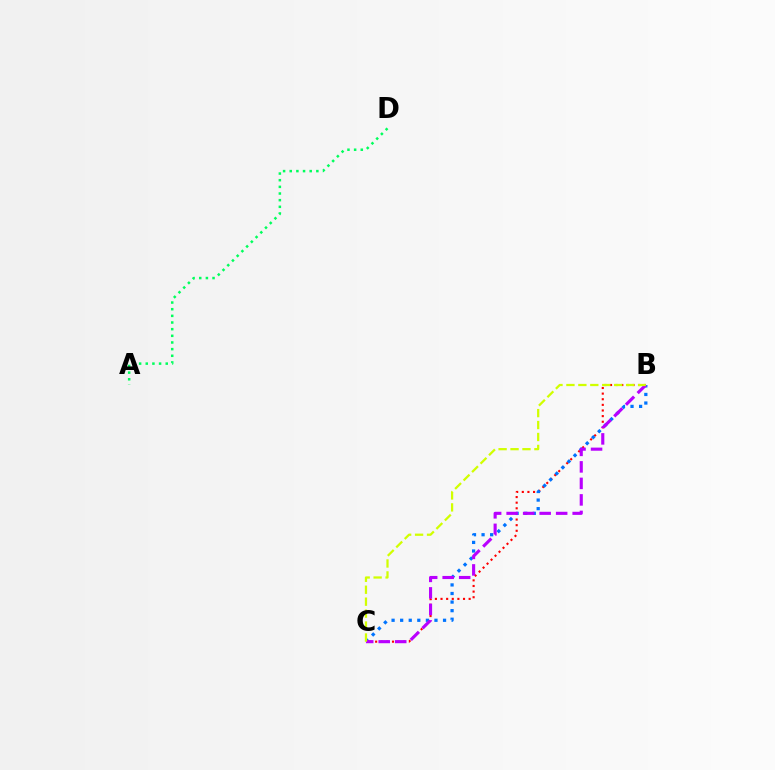{('B', 'C'): [{'color': '#ff0000', 'line_style': 'dotted', 'thickness': 1.53}, {'color': '#0074ff', 'line_style': 'dotted', 'thickness': 2.33}, {'color': '#b900ff', 'line_style': 'dashed', 'thickness': 2.24}, {'color': '#d1ff00', 'line_style': 'dashed', 'thickness': 1.62}], ('A', 'D'): [{'color': '#00ff5c', 'line_style': 'dotted', 'thickness': 1.81}]}